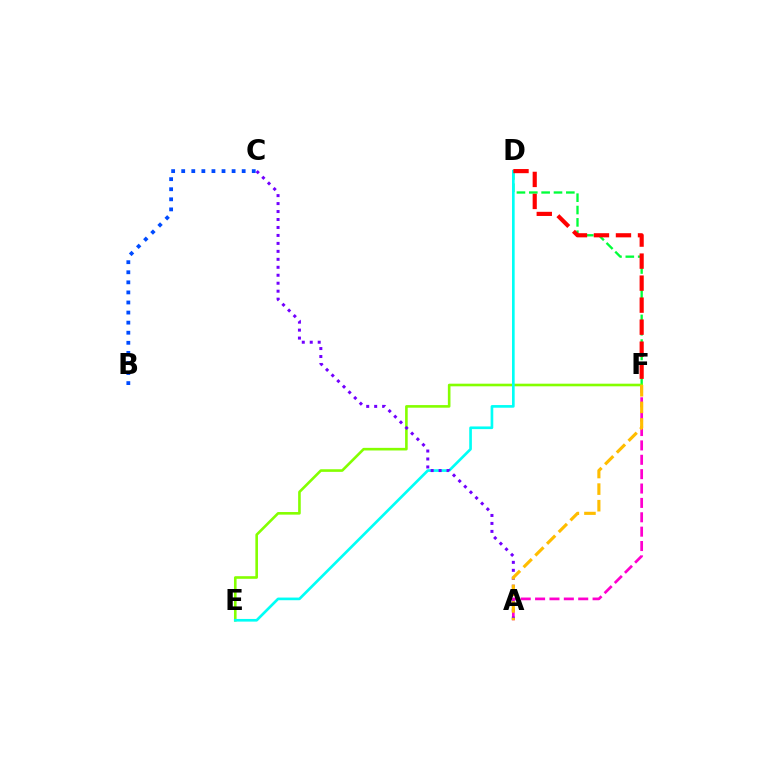{('D', 'F'): [{'color': '#00ff39', 'line_style': 'dashed', 'thickness': 1.68}, {'color': '#ff0000', 'line_style': 'dashed', 'thickness': 2.99}], ('A', 'F'): [{'color': '#ff00cf', 'line_style': 'dashed', 'thickness': 1.95}, {'color': '#ffbd00', 'line_style': 'dashed', 'thickness': 2.25}], ('B', 'C'): [{'color': '#004bff', 'line_style': 'dotted', 'thickness': 2.74}], ('E', 'F'): [{'color': '#84ff00', 'line_style': 'solid', 'thickness': 1.88}], ('D', 'E'): [{'color': '#00fff6', 'line_style': 'solid', 'thickness': 1.92}], ('A', 'C'): [{'color': '#7200ff', 'line_style': 'dotted', 'thickness': 2.16}]}